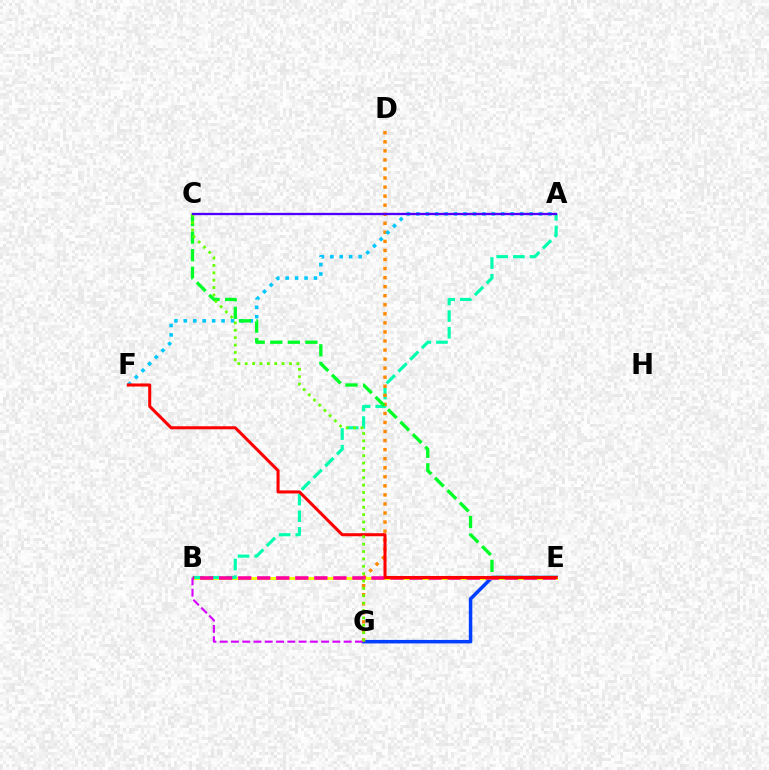{('E', 'G'): [{'color': '#003fff', 'line_style': 'solid', 'thickness': 2.53}], ('B', 'E'): [{'color': '#eeff00', 'line_style': 'solid', 'thickness': 2.12}, {'color': '#ff00a0', 'line_style': 'dashed', 'thickness': 2.59}], ('A', 'B'): [{'color': '#00ffaf', 'line_style': 'dashed', 'thickness': 2.26}], ('D', 'G'): [{'color': '#ff8800', 'line_style': 'dotted', 'thickness': 2.46}], ('B', 'G'): [{'color': '#d600ff', 'line_style': 'dashed', 'thickness': 1.53}], ('A', 'F'): [{'color': '#00c7ff', 'line_style': 'dotted', 'thickness': 2.56}], ('C', 'E'): [{'color': '#00ff27', 'line_style': 'dashed', 'thickness': 2.39}], ('E', 'F'): [{'color': '#ff0000', 'line_style': 'solid', 'thickness': 2.19}], ('C', 'G'): [{'color': '#66ff00', 'line_style': 'dotted', 'thickness': 2.0}], ('A', 'C'): [{'color': '#4f00ff', 'line_style': 'solid', 'thickness': 1.67}]}